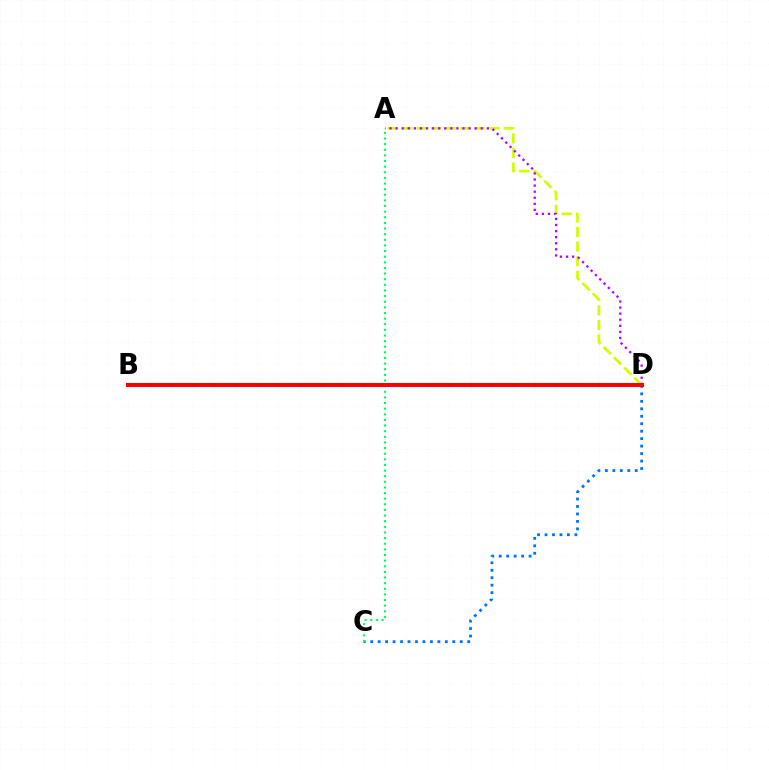{('A', 'D'): [{'color': '#d1ff00', 'line_style': 'dashed', 'thickness': 1.97}, {'color': '#b900ff', 'line_style': 'dotted', 'thickness': 1.65}], ('C', 'D'): [{'color': '#0074ff', 'line_style': 'dotted', 'thickness': 2.03}], ('A', 'C'): [{'color': '#00ff5c', 'line_style': 'dotted', 'thickness': 1.53}], ('B', 'D'): [{'color': '#ff0000', 'line_style': 'solid', 'thickness': 2.91}]}